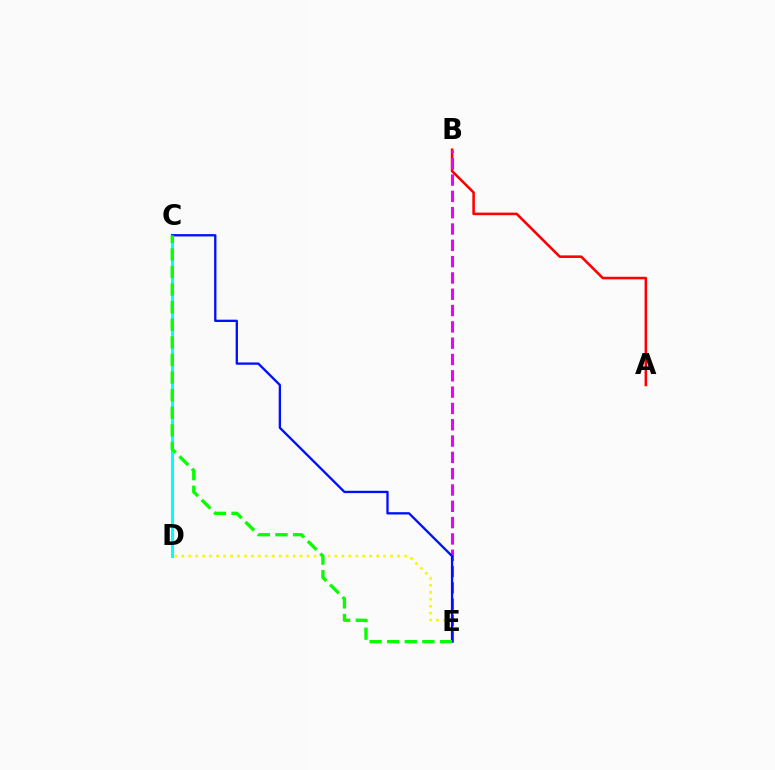{('C', 'D'): [{'color': '#00fff6', 'line_style': 'solid', 'thickness': 2.19}], ('D', 'E'): [{'color': '#fcf500', 'line_style': 'dotted', 'thickness': 1.89}], ('A', 'B'): [{'color': '#ff0000', 'line_style': 'solid', 'thickness': 1.85}], ('B', 'E'): [{'color': '#ee00ff', 'line_style': 'dashed', 'thickness': 2.22}], ('C', 'E'): [{'color': '#0010ff', 'line_style': 'solid', 'thickness': 1.67}, {'color': '#08ff00', 'line_style': 'dashed', 'thickness': 2.39}]}